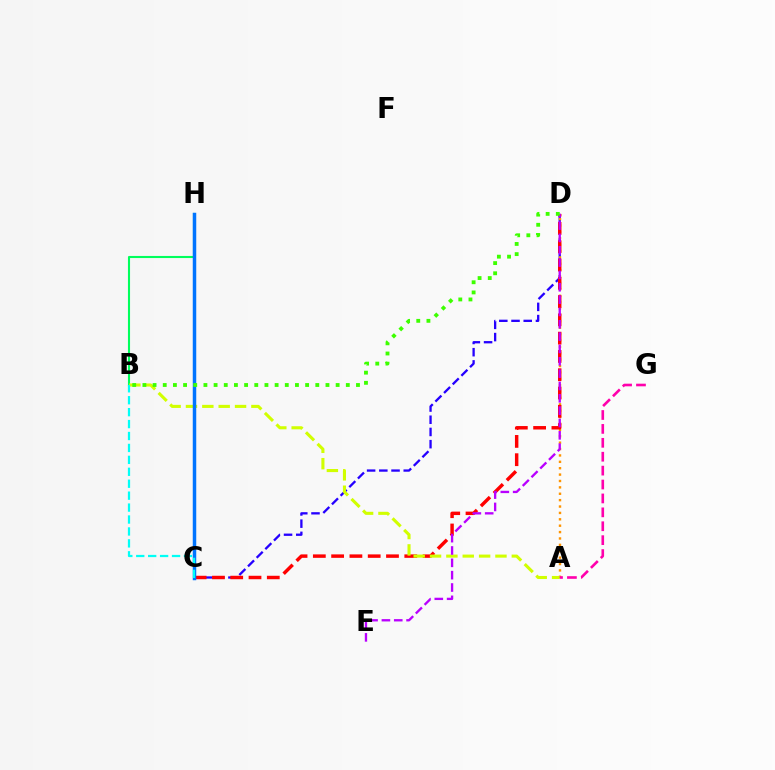{('B', 'H'): [{'color': '#00ff5c', 'line_style': 'solid', 'thickness': 1.51}], ('C', 'D'): [{'color': '#2500ff', 'line_style': 'dashed', 'thickness': 1.66}, {'color': '#ff0000', 'line_style': 'dashed', 'thickness': 2.48}], ('A', 'D'): [{'color': '#ff9400', 'line_style': 'dotted', 'thickness': 1.74}], ('A', 'B'): [{'color': '#d1ff00', 'line_style': 'dashed', 'thickness': 2.22}], ('A', 'G'): [{'color': '#ff00ac', 'line_style': 'dashed', 'thickness': 1.89}], ('C', 'H'): [{'color': '#0074ff', 'line_style': 'solid', 'thickness': 2.5}], ('D', 'E'): [{'color': '#b900ff', 'line_style': 'dashed', 'thickness': 1.68}], ('B', 'C'): [{'color': '#00fff6', 'line_style': 'dashed', 'thickness': 1.62}], ('B', 'D'): [{'color': '#3dff00', 'line_style': 'dotted', 'thickness': 2.76}]}